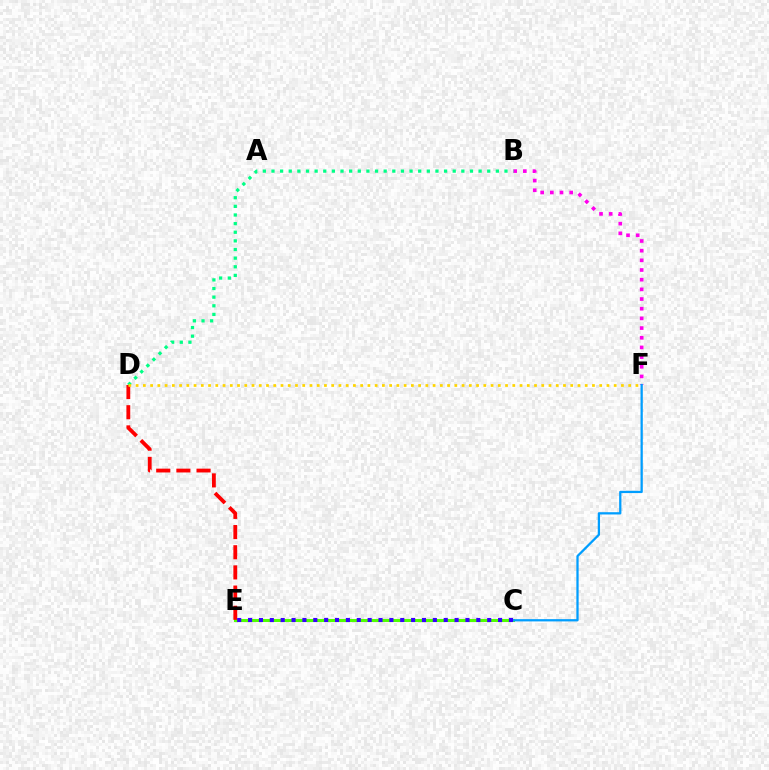{('B', 'F'): [{'color': '#ff00ed', 'line_style': 'dotted', 'thickness': 2.63}], ('C', 'E'): [{'color': '#4fff00', 'line_style': 'solid', 'thickness': 2.19}, {'color': '#3700ff', 'line_style': 'dotted', 'thickness': 2.95}], ('D', 'E'): [{'color': '#ff0000', 'line_style': 'dashed', 'thickness': 2.74}], ('B', 'D'): [{'color': '#00ff86', 'line_style': 'dotted', 'thickness': 2.34}], ('C', 'F'): [{'color': '#009eff', 'line_style': 'solid', 'thickness': 1.63}], ('D', 'F'): [{'color': '#ffd500', 'line_style': 'dotted', 'thickness': 1.97}]}